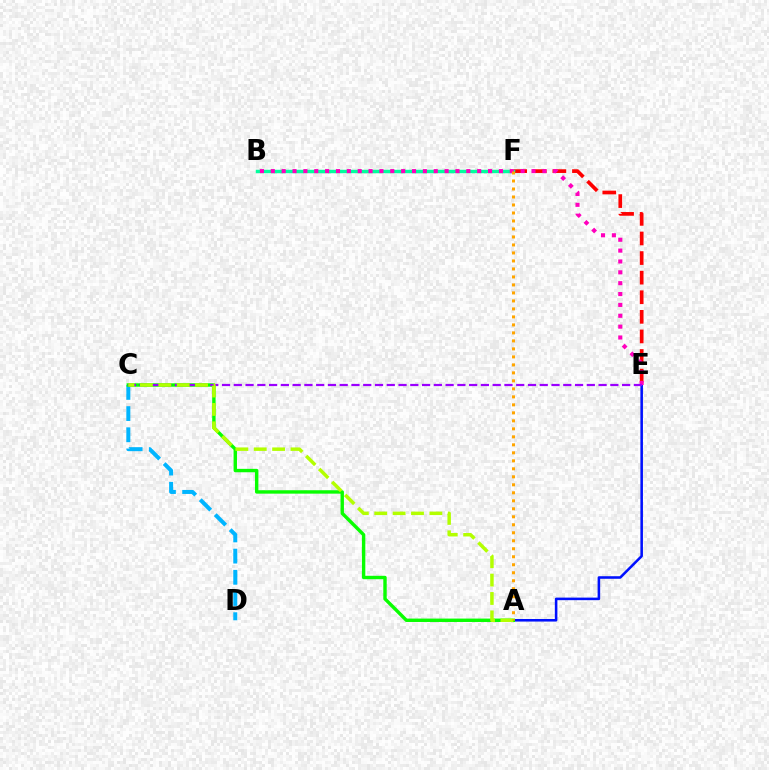{('C', 'D'): [{'color': '#00b5ff', 'line_style': 'dashed', 'thickness': 2.88}], ('A', 'E'): [{'color': '#0010ff', 'line_style': 'solid', 'thickness': 1.84}], ('E', 'F'): [{'color': '#ff0000', 'line_style': 'dashed', 'thickness': 2.66}], ('A', 'C'): [{'color': '#08ff00', 'line_style': 'solid', 'thickness': 2.45}, {'color': '#b3ff00', 'line_style': 'dashed', 'thickness': 2.5}], ('B', 'F'): [{'color': '#00ff9d', 'line_style': 'solid', 'thickness': 2.47}], ('B', 'E'): [{'color': '#ff00bd', 'line_style': 'dotted', 'thickness': 2.95}], ('C', 'E'): [{'color': '#9b00ff', 'line_style': 'dashed', 'thickness': 1.6}], ('A', 'F'): [{'color': '#ffa500', 'line_style': 'dotted', 'thickness': 2.17}]}